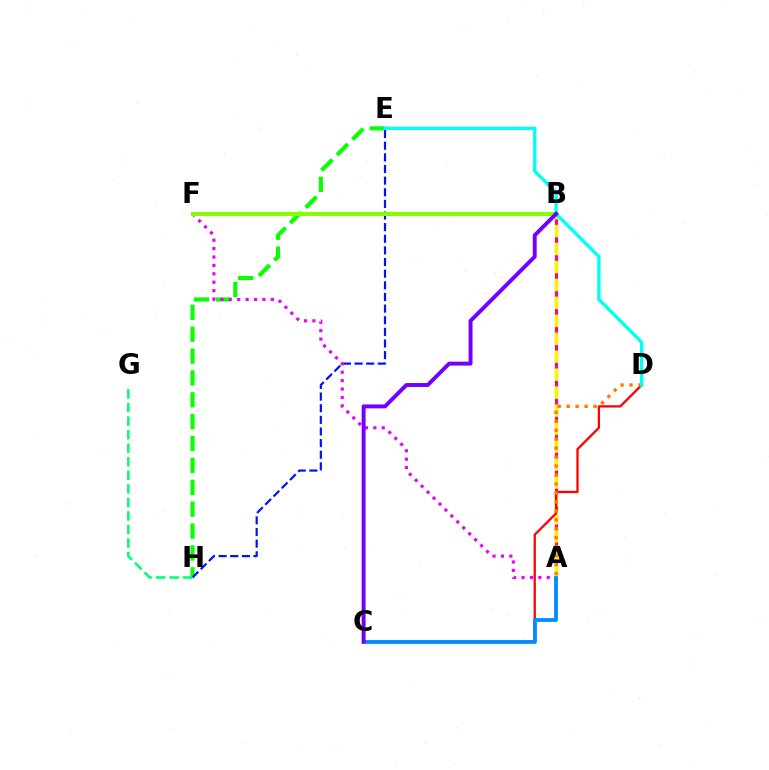{('E', 'H'): [{'color': '#08ff00', 'line_style': 'dashed', 'thickness': 2.97}, {'color': '#0010ff', 'line_style': 'dashed', 'thickness': 1.58}], ('A', 'F'): [{'color': '#ee00ff', 'line_style': 'dotted', 'thickness': 2.28}], ('A', 'B'): [{'color': '#ff0094', 'line_style': 'solid', 'thickness': 2.27}, {'color': '#fcf500', 'line_style': 'dashed', 'thickness': 2.44}], ('G', 'H'): [{'color': '#00ff74', 'line_style': 'dashed', 'thickness': 1.84}], ('C', 'D'): [{'color': '#ff0000', 'line_style': 'solid', 'thickness': 1.65}], ('B', 'F'): [{'color': '#84ff00', 'line_style': 'solid', 'thickness': 2.87}], ('A', 'C'): [{'color': '#008cff', 'line_style': 'solid', 'thickness': 2.72}], ('A', 'D'): [{'color': '#ff7c00', 'line_style': 'dotted', 'thickness': 2.44}], ('D', 'E'): [{'color': '#00fff6', 'line_style': 'solid', 'thickness': 2.4}], ('B', 'C'): [{'color': '#7200ff', 'line_style': 'solid', 'thickness': 2.84}]}